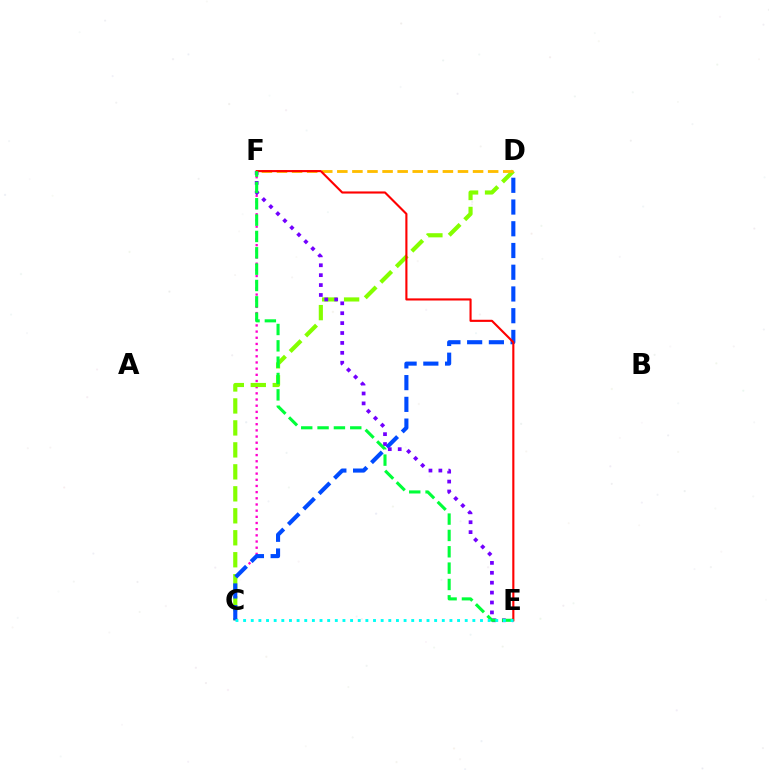{('C', 'F'): [{'color': '#ff00cf', 'line_style': 'dotted', 'thickness': 1.68}], ('C', 'D'): [{'color': '#84ff00', 'line_style': 'dashed', 'thickness': 2.99}, {'color': '#004bff', 'line_style': 'dashed', 'thickness': 2.95}], ('D', 'F'): [{'color': '#ffbd00', 'line_style': 'dashed', 'thickness': 2.05}], ('E', 'F'): [{'color': '#7200ff', 'line_style': 'dotted', 'thickness': 2.69}, {'color': '#ff0000', 'line_style': 'solid', 'thickness': 1.53}, {'color': '#00ff39', 'line_style': 'dashed', 'thickness': 2.22}], ('C', 'E'): [{'color': '#00fff6', 'line_style': 'dotted', 'thickness': 2.08}]}